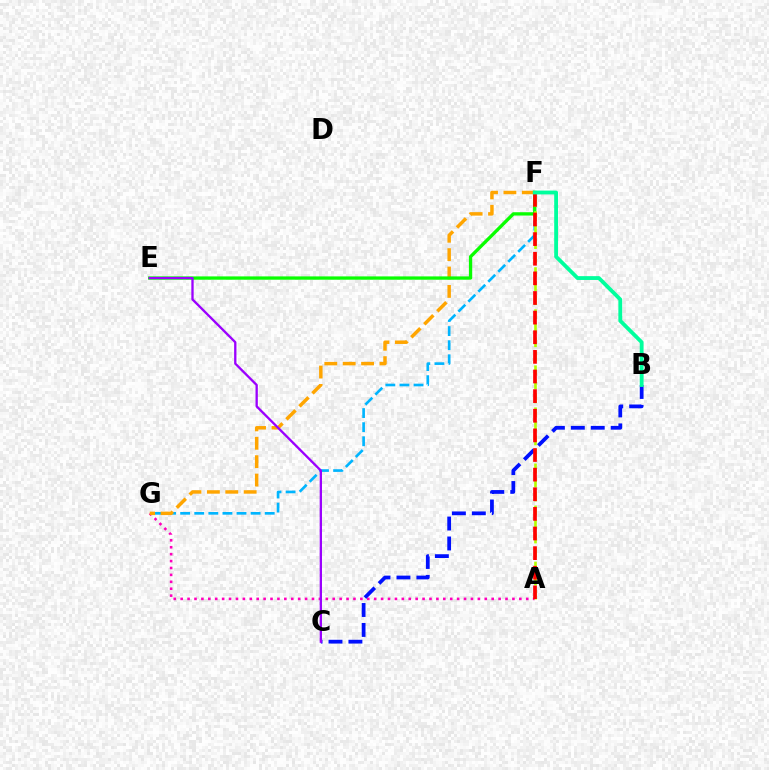{('A', 'G'): [{'color': '#ff00bd', 'line_style': 'dotted', 'thickness': 1.88}], ('F', 'G'): [{'color': '#00b5ff', 'line_style': 'dashed', 'thickness': 1.91}, {'color': '#ffa500', 'line_style': 'dashed', 'thickness': 2.5}], ('B', 'C'): [{'color': '#0010ff', 'line_style': 'dashed', 'thickness': 2.71}], ('E', 'F'): [{'color': '#08ff00', 'line_style': 'solid', 'thickness': 2.38}], ('A', 'F'): [{'color': '#b3ff00', 'line_style': 'dashed', 'thickness': 1.9}, {'color': '#ff0000', 'line_style': 'dashed', 'thickness': 2.67}], ('C', 'E'): [{'color': '#9b00ff', 'line_style': 'solid', 'thickness': 1.67}], ('B', 'F'): [{'color': '#00ff9d', 'line_style': 'solid', 'thickness': 2.76}]}